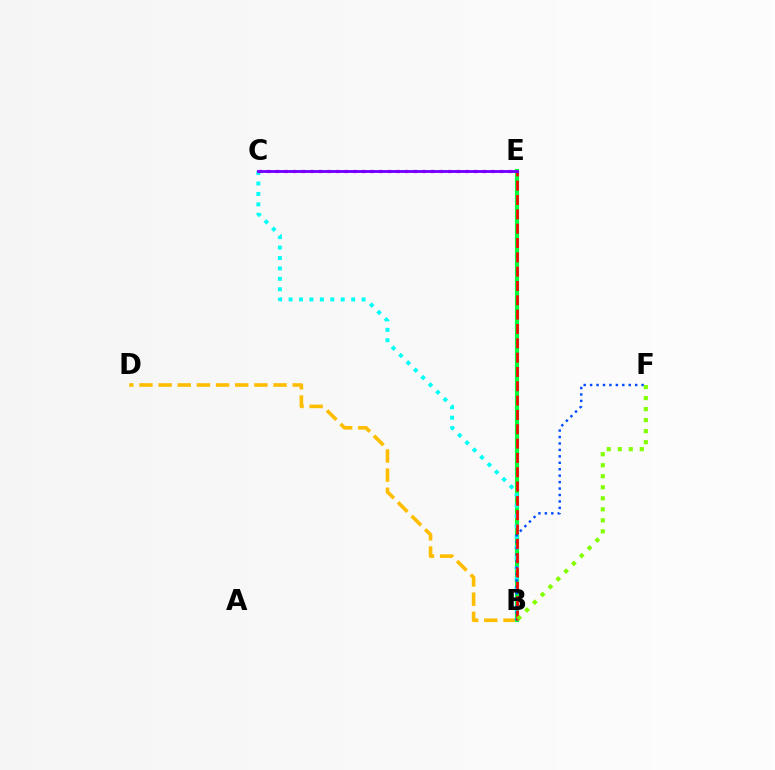{('B', 'D'): [{'color': '#ffbd00', 'line_style': 'dashed', 'thickness': 2.6}], ('B', 'E'): [{'color': '#00ff39', 'line_style': 'solid', 'thickness': 2.97}, {'color': '#ff0000', 'line_style': 'dashed', 'thickness': 1.95}], ('B', 'C'): [{'color': '#00fff6', 'line_style': 'dotted', 'thickness': 2.83}], ('B', 'F'): [{'color': '#004bff', 'line_style': 'dotted', 'thickness': 1.75}, {'color': '#84ff00', 'line_style': 'dotted', 'thickness': 2.99}], ('C', 'E'): [{'color': '#ff00cf', 'line_style': 'dotted', 'thickness': 2.34}, {'color': '#7200ff', 'line_style': 'solid', 'thickness': 2.06}]}